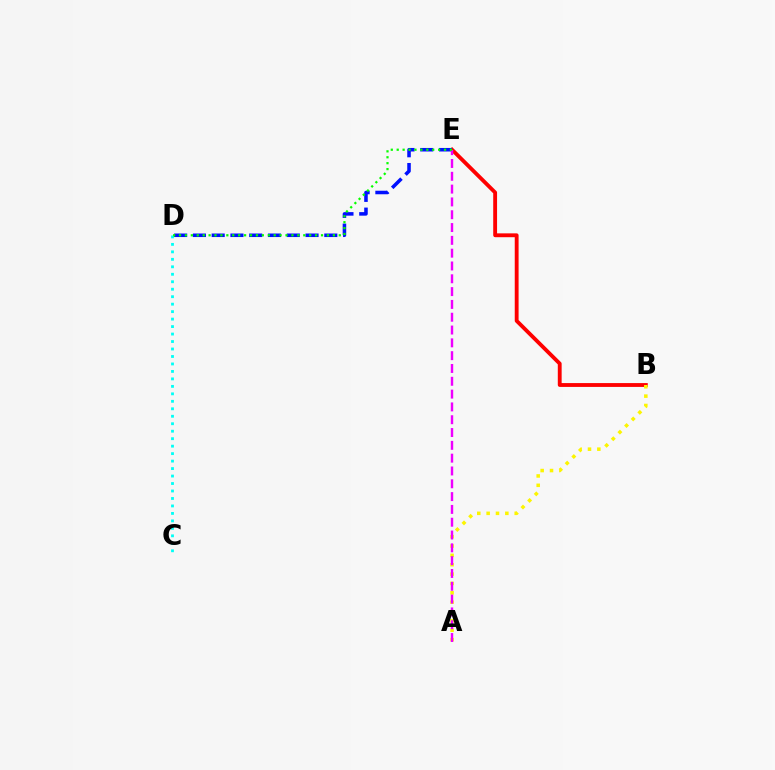{('B', 'E'): [{'color': '#ff0000', 'line_style': 'solid', 'thickness': 2.77}], ('A', 'B'): [{'color': '#fcf500', 'line_style': 'dotted', 'thickness': 2.54}], ('D', 'E'): [{'color': '#0010ff', 'line_style': 'dashed', 'thickness': 2.55}, {'color': '#08ff00', 'line_style': 'dotted', 'thickness': 1.61}], ('C', 'D'): [{'color': '#00fff6', 'line_style': 'dotted', 'thickness': 2.03}], ('A', 'E'): [{'color': '#ee00ff', 'line_style': 'dashed', 'thickness': 1.74}]}